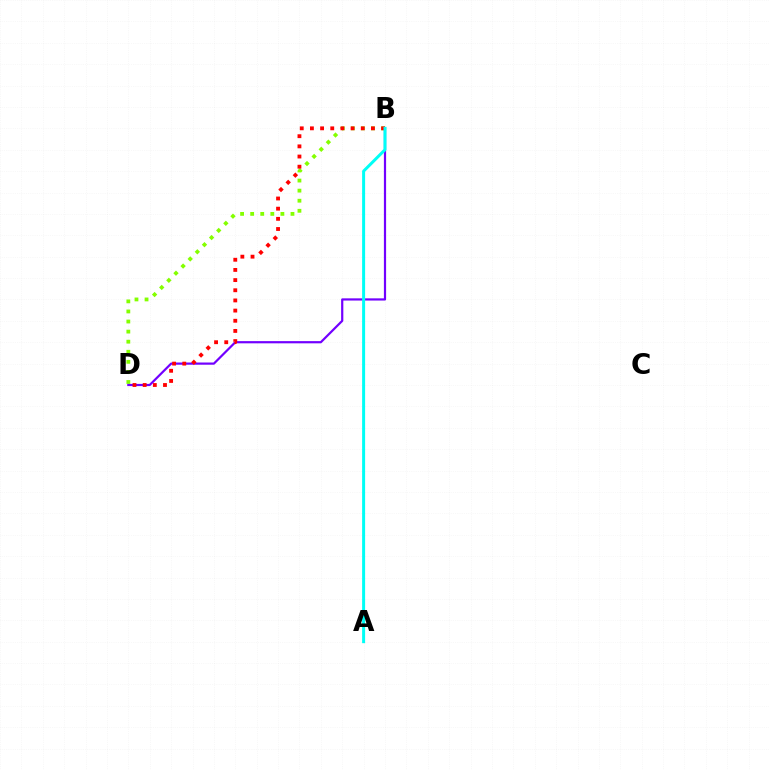{('B', 'D'): [{'color': '#84ff00', 'line_style': 'dotted', 'thickness': 2.74}, {'color': '#7200ff', 'line_style': 'solid', 'thickness': 1.59}, {'color': '#ff0000', 'line_style': 'dotted', 'thickness': 2.76}], ('A', 'B'): [{'color': '#00fff6', 'line_style': 'solid', 'thickness': 2.16}]}